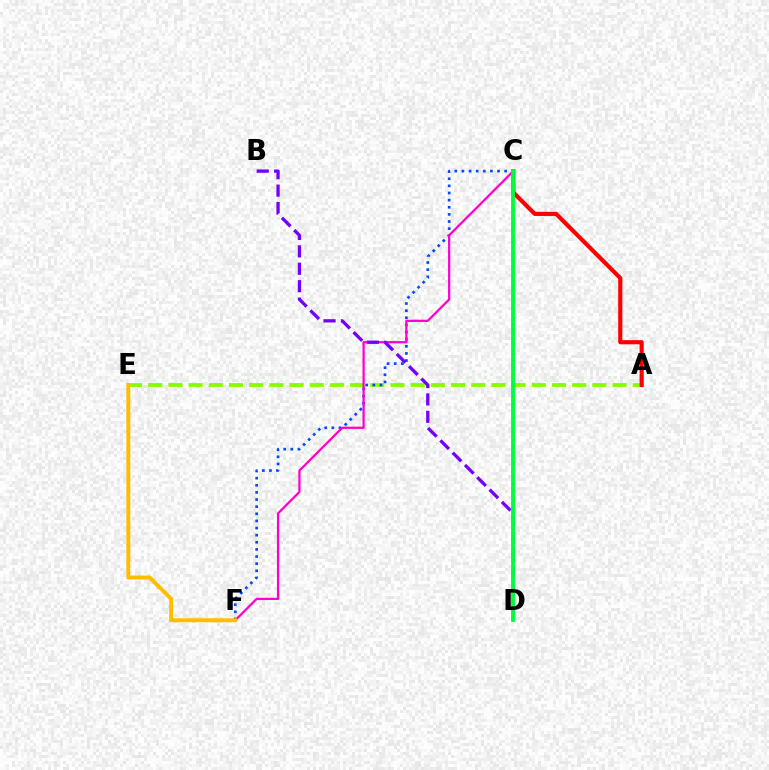{('A', 'E'): [{'color': '#84ff00', 'line_style': 'dashed', 'thickness': 2.74}], ('C', 'F'): [{'color': '#004bff', 'line_style': 'dotted', 'thickness': 1.94}, {'color': '#ff00cf', 'line_style': 'solid', 'thickness': 1.62}], ('A', 'C'): [{'color': '#ff0000', 'line_style': 'solid', 'thickness': 2.99}], ('B', 'D'): [{'color': '#7200ff', 'line_style': 'dashed', 'thickness': 2.36}], ('E', 'F'): [{'color': '#ffbd00', 'line_style': 'solid', 'thickness': 2.82}], ('C', 'D'): [{'color': '#00fff6', 'line_style': 'dotted', 'thickness': 1.96}, {'color': '#00ff39', 'line_style': 'solid', 'thickness': 2.75}]}